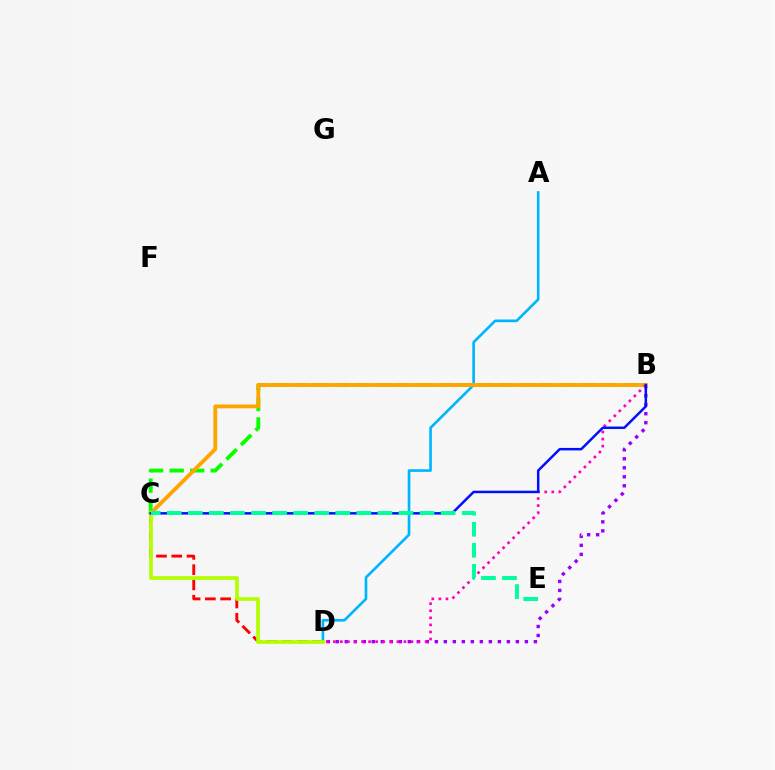{('B', 'D'): [{'color': '#9b00ff', 'line_style': 'dotted', 'thickness': 2.45}, {'color': '#ff00bd', 'line_style': 'dotted', 'thickness': 1.92}], ('C', 'D'): [{'color': '#ff0000', 'line_style': 'dashed', 'thickness': 2.07}, {'color': '#b3ff00', 'line_style': 'solid', 'thickness': 2.65}], ('A', 'D'): [{'color': '#00b5ff', 'line_style': 'solid', 'thickness': 1.9}], ('B', 'C'): [{'color': '#08ff00', 'line_style': 'dashed', 'thickness': 2.79}, {'color': '#ffa500', 'line_style': 'solid', 'thickness': 2.77}, {'color': '#0010ff', 'line_style': 'solid', 'thickness': 1.79}], ('C', 'E'): [{'color': '#00ff9d', 'line_style': 'dashed', 'thickness': 2.86}]}